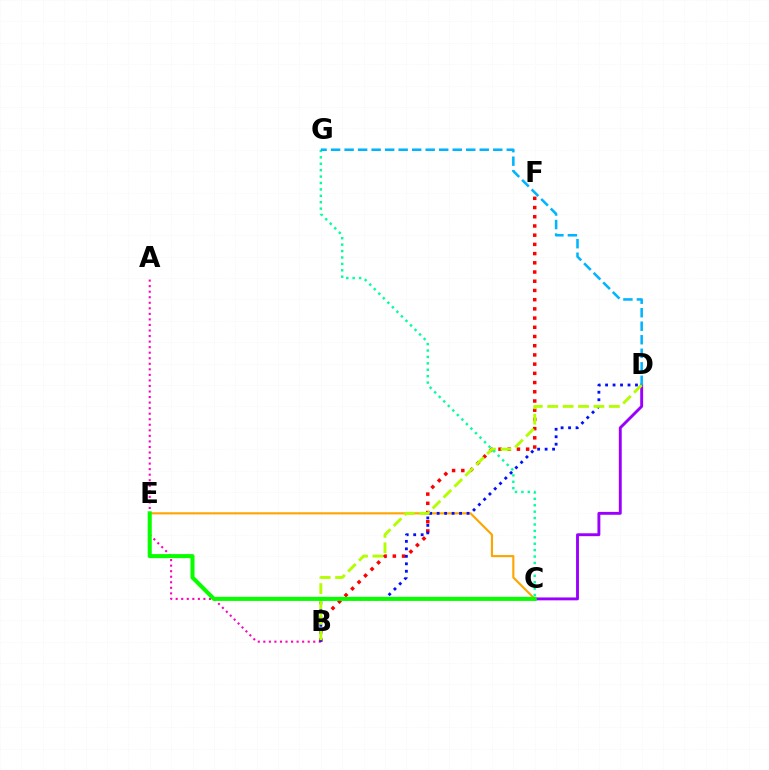{('A', 'B'): [{'color': '#ff00bd', 'line_style': 'dotted', 'thickness': 1.51}], ('C', 'E'): [{'color': '#ffa500', 'line_style': 'solid', 'thickness': 1.54}, {'color': '#08ff00', 'line_style': 'solid', 'thickness': 2.93}], ('B', 'F'): [{'color': '#ff0000', 'line_style': 'dotted', 'thickness': 2.5}], ('B', 'D'): [{'color': '#0010ff', 'line_style': 'dotted', 'thickness': 2.03}, {'color': '#b3ff00', 'line_style': 'dashed', 'thickness': 2.09}], ('C', 'D'): [{'color': '#9b00ff', 'line_style': 'solid', 'thickness': 2.08}], ('C', 'G'): [{'color': '#00ff9d', 'line_style': 'dotted', 'thickness': 1.74}], ('D', 'G'): [{'color': '#00b5ff', 'line_style': 'dashed', 'thickness': 1.84}]}